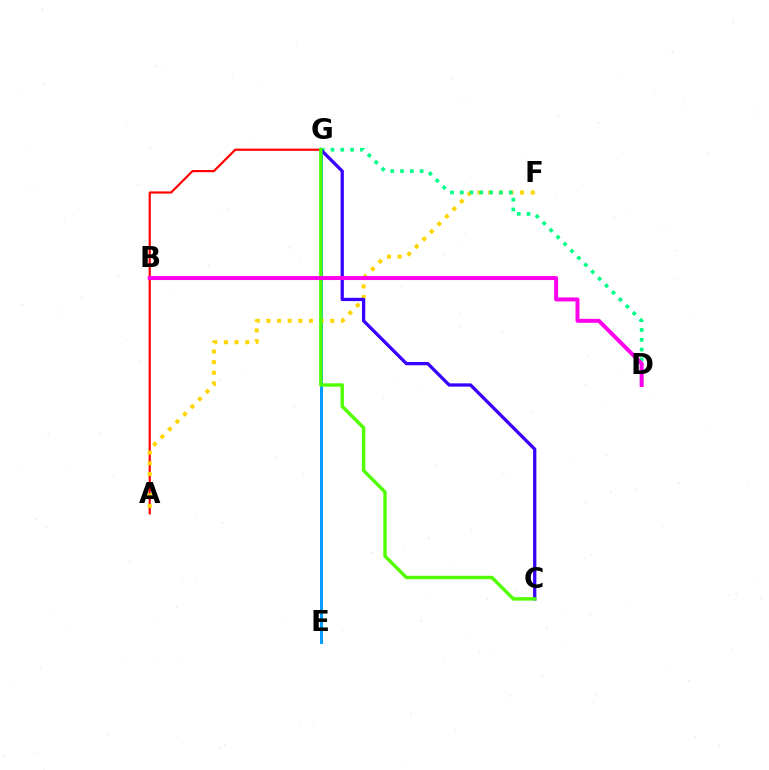{('E', 'G'): [{'color': '#009eff', 'line_style': 'solid', 'thickness': 2.18}], ('A', 'G'): [{'color': '#ff0000', 'line_style': 'solid', 'thickness': 1.58}], ('A', 'F'): [{'color': '#ffd500', 'line_style': 'dotted', 'thickness': 2.89}], ('D', 'G'): [{'color': '#00ff86', 'line_style': 'dotted', 'thickness': 2.66}], ('C', 'G'): [{'color': '#3700ff', 'line_style': 'solid', 'thickness': 2.36}, {'color': '#4fff00', 'line_style': 'solid', 'thickness': 2.46}], ('B', 'D'): [{'color': '#ff00ed', 'line_style': 'solid', 'thickness': 2.86}]}